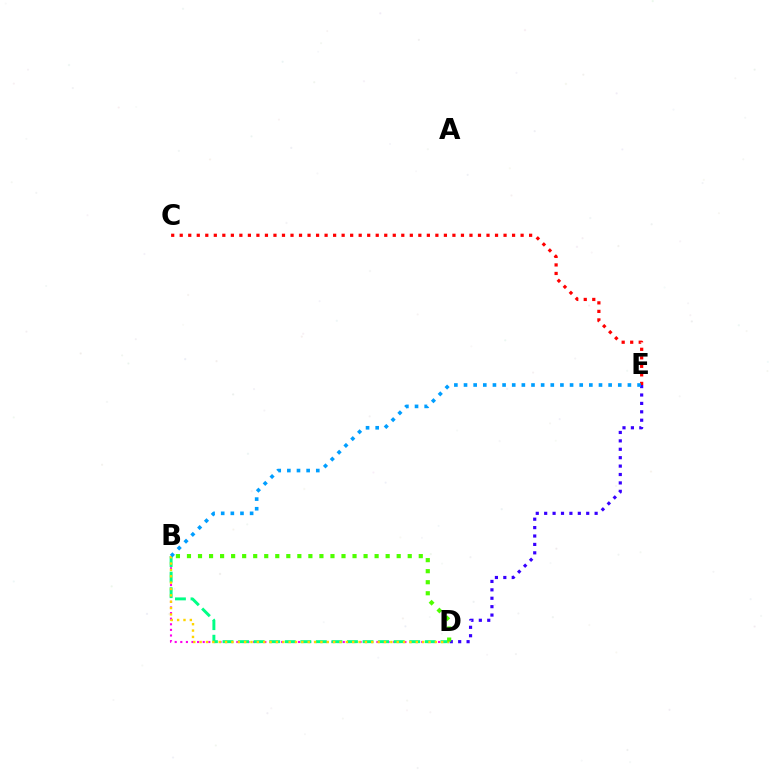{('B', 'D'): [{'color': '#ff00ed', 'line_style': 'dotted', 'thickness': 1.52}, {'color': '#00ff86', 'line_style': 'dashed', 'thickness': 2.11}, {'color': '#ffd500', 'line_style': 'dotted', 'thickness': 1.73}, {'color': '#4fff00', 'line_style': 'dotted', 'thickness': 3.0}], ('D', 'E'): [{'color': '#3700ff', 'line_style': 'dotted', 'thickness': 2.28}], ('C', 'E'): [{'color': '#ff0000', 'line_style': 'dotted', 'thickness': 2.32}], ('B', 'E'): [{'color': '#009eff', 'line_style': 'dotted', 'thickness': 2.62}]}